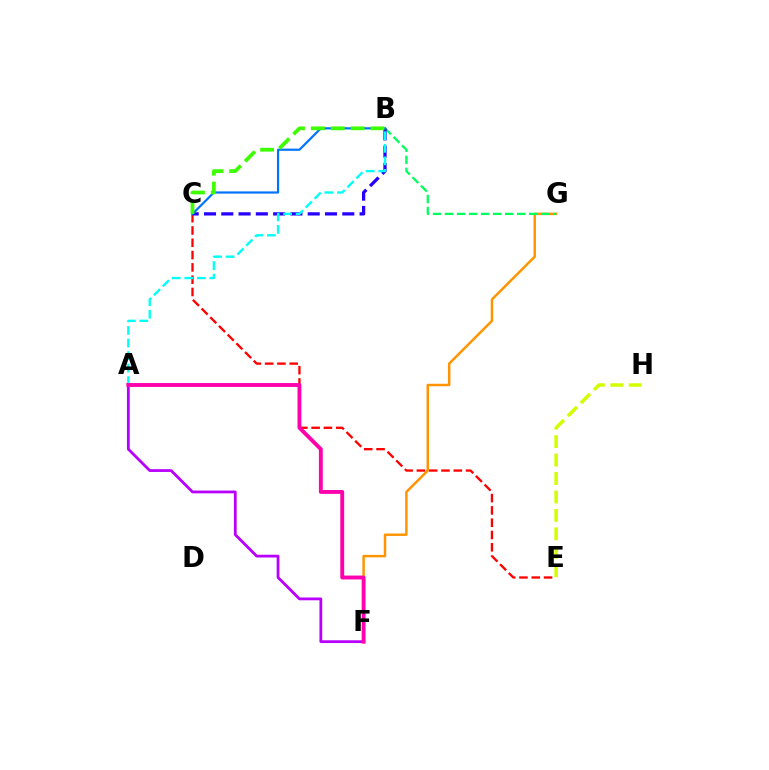{('C', 'E'): [{'color': '#ff0000', 'line_style': 'dashed', 'thickness': 1.67}], ('A', 'F'): [{'color': '#b900ff', 'line_style': 'solid', 'thickness': 2.0}, {'color': '#ff00ac', 'line_style': 'solid', 'thickness': 2.79}], ('F', 'G'): [{'color': '#ff9400', 'line_style': 'solid', 'thickness': 1.78}], ('B', 'G'): [{'color': '#00ff5c', 'line_style': 'dashed', 'thickness': 1.63}], ('B', 'C'): [{'color': '#2500ff', 'line_style': 'dashed', 'thickness': 2.35}, {'color': '#0074ff', 'line_style': 'solid', 'thickness': 1.59}, {'color': '#3dff00', 'line_style': 'dashed', 'thickness': 2.7}], ('A', 'B'): [{'color': '#00fff6', 'line_style': 'dashed', 'thickness': 1.7}], ('E', 'H'): [{'color': '#d1ff00', 'line_style': 'dashed', 'thickness': 2.51}]}